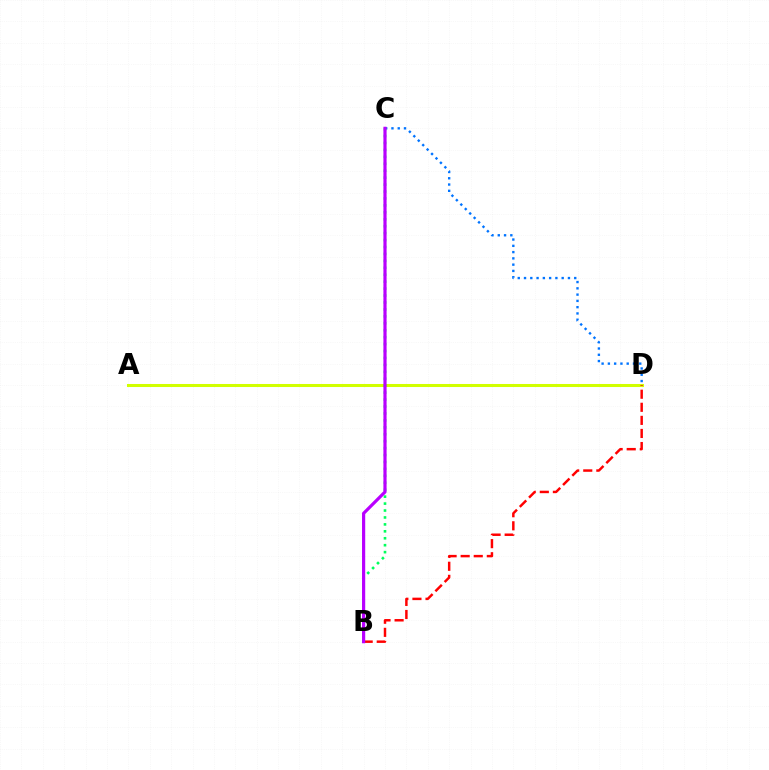{('A', 'D'): [{'color': '#d1ff00', 'line_style': 'solid', 'thickness': 2.19}], ('C', 'D'): [{'color': '#0074ff', 'line_style': 'dotted', 'thickness': 1.7}], ('B', 'D'): [{'color': '#ff0000', 'line_style': 'dashed', 'thickness': 1.78}], ('B', 'C'): [{'color': '#00ff5c', 'line_style': 'dotted', 'thickness': 1.88}, {'color': '#b900ff', 'line_style': 'solid', 'thickness': 2.29}]}